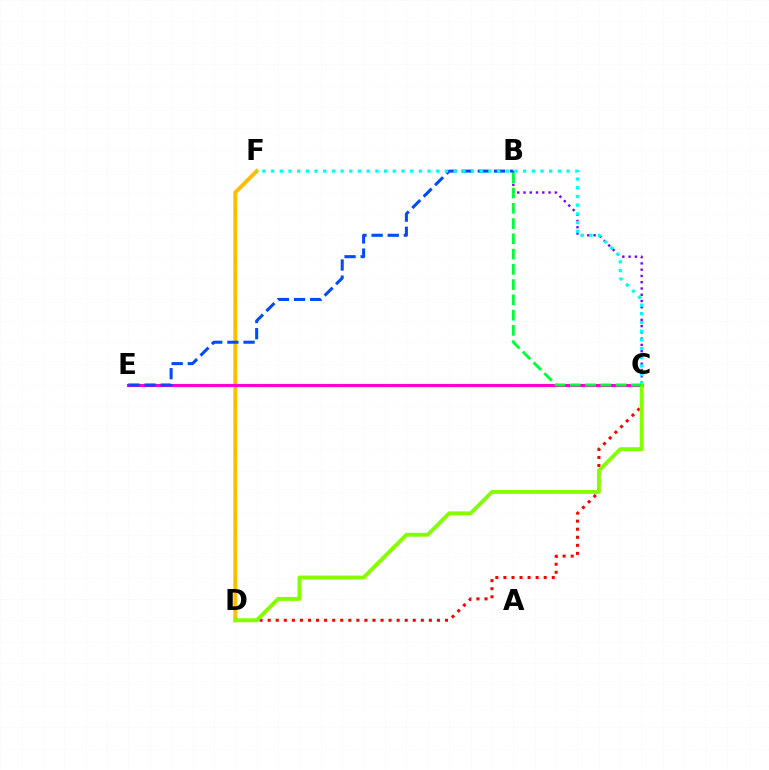{('D', 'F'): [{'color': '#ffbd00', 'line_style': 'solid', 'thickness': 2.81}], ('C', 'D'): [{'color': '#ff0000', 'line_style': 'dotted', 'thickness': 2.19}, {'color': '#84ff00', 'line_style': 'solid', 'thickness': 2.79}], ('B', 'C'): [{'color': '#7200ff', 'line_style': 'dotted', 'thickness': 1.7}, {'color': '#00ff39', 'line_style': 'dashed', 'thickness': 2.07}], ('C', 'E'): [{'color': '#ff00cf', 'line_style': 'solid', 'thickness': 2.25}], ('B', 'E'): [{'color': '#004bff', 'line_style': 'dashed', 'thickness': 2.19}], ('C', 'F'): [{'color': '#00fff6', 'line_style': 'dotted', 'thickness': 2.36}]}